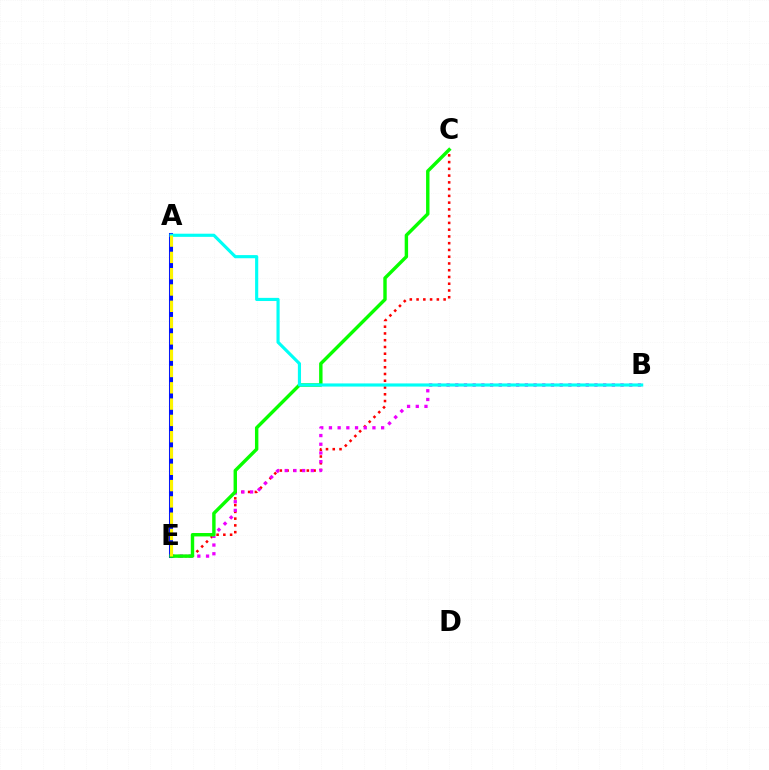{('C', 'E'): [{'color': '#ff0000', 'line_style': 'dotted', 'thickness': 1.84}, {'color': '#08ff00', 'line_style': 'solid', 'thickness': 2.46}], ('B', 'E'): [{'color': '#ee00ff', 'line_style': 'dotted', 'thickness': 2.36}], ('A', 'E'): [{'color': '#0010ff', 'line_style': 'solid', 'thickness': 2.91}, {'color': '#fcf500', 'line_style': 'dashed', 'thickness': 2.21}], ('A', 'B'): [{'color': '#00fff6', 'line_style': 'solid', 'thickness': 2.27}]}